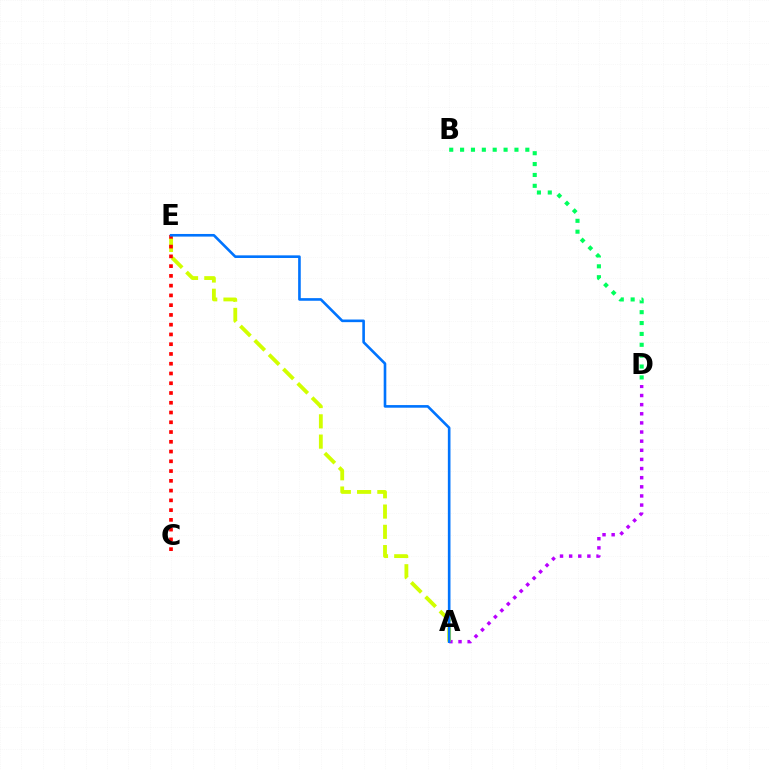{('A', 'D'): [{'color': '#b900ff', 'line_style': 'dotted', 'thickness': 2.48}], ('A', 'E'): [{'color': '#d1ff00', 'line_style': 'dashed', 'thickness': 2.75}, {'color': '#0074ff', 'line_style': 'solid', 'thickness': 1.89}], ('C', 'E'): [{'color': '#ff0000', 'line_style': 'dotted', 'thickness': 2.65}], ('B', 'D'): [{'color': '#00ff5c', 'line_style': 'dotted', 'thickness': 2.95}]}